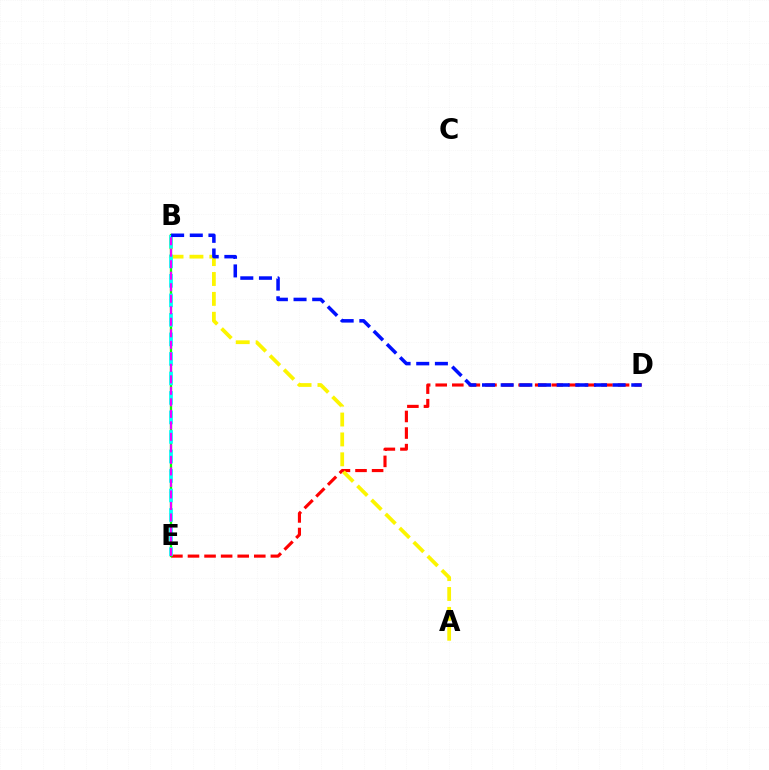{('D', 'E'): [{'color': '#ff0000', 'line_style': 'dashed', 'thickness': 2.25}], ('B', 'E'): [{'color': '#08ff00', 'line_style': 'solid', 'thickness': 1.66}, {'color': '#00fff6', 'line_style': 'dashed', 'thickness': 2.65}, {'color': '#ee00ff', 'line_style': 'dashed', 'thickness': 1.56}], ('A', 'B'): [{'color': '#fcf500', 'line_style': 'dashed', 'thickness': 2.7}], ('B', 'D'): [{'color': '#0010ff', 'line_style': 'dashed', 'thickness': 2.53}]}